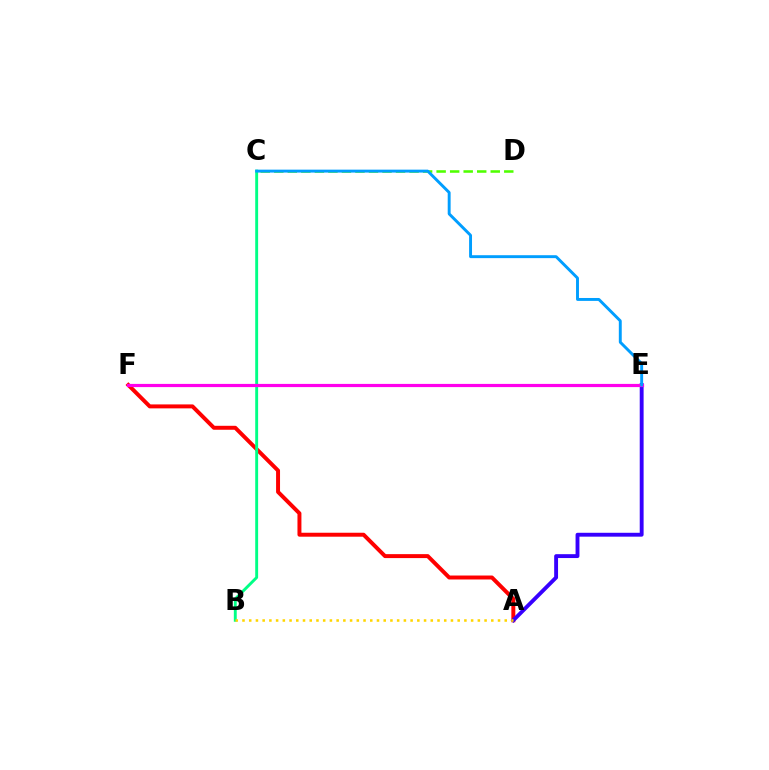{('C', 'D'): [{'color': '#4fff00', 'line_style': 'dashed', 'thickness': 1.84}], ('A', 'F'): [{'color': '#ff0000', 'line_style': 'solid', 'thickness': 2.85}], ('A', 'E'): [{'color': '#3700ff', 'line_style': 'solid', 'thickness': 2.79}], ('B', 'C'): [{'color': '#00ff86', 'line_style': 'solid', 'thickness': 2.09}], ('E', 'F'): [{'color': '#ff00ed', 'line_style': 'solid', 'thickness': 2.3}], ('A', 'B'): [{'color': '#ffd500', 'line_style': 'dotted', 'thickness': 1.83}], ('C', 'E'): [{'color': '#009eff', 'line_style': 'solid', 'thickness': 2.1}]}